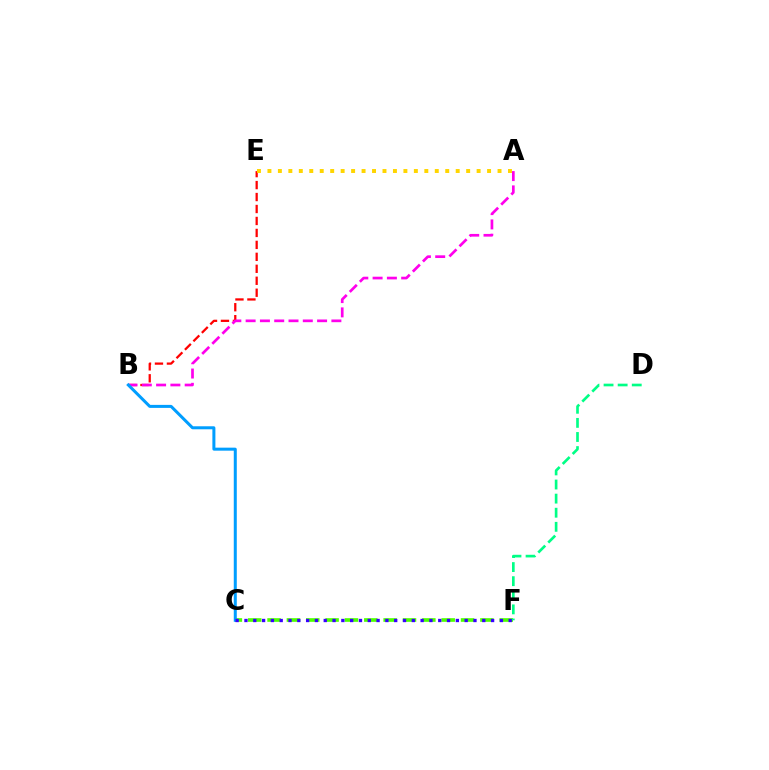{('C', 'F'): [{'color': '#4fff00', 'line_style': 'dashed', 'thickness': 2.63}, {'color': '#3700ff', 'line_style': 'dotted', 'thickness': 2.39}], ('B', 'E'): [{'color': '#ff0000', 'line_style': 'dashed', 'thickness': 1.62}], ('A', 'B'): [{'color': '#ff00ed', 'line_style': 'dashed', 'thickness': 1.94}], ('B', 'C'): [{'color': '#009eff', 'line_style': 'solid', 'thickness': 2.17}], ('D', 'F'): [{'color': '#00ff86', 'line_style': 'dashed', 'thickness': 1.92}], ('A', 'E'): [{'color': '#ffd500', 'line_style': 'dotted', 'thickness': 2.84}]}